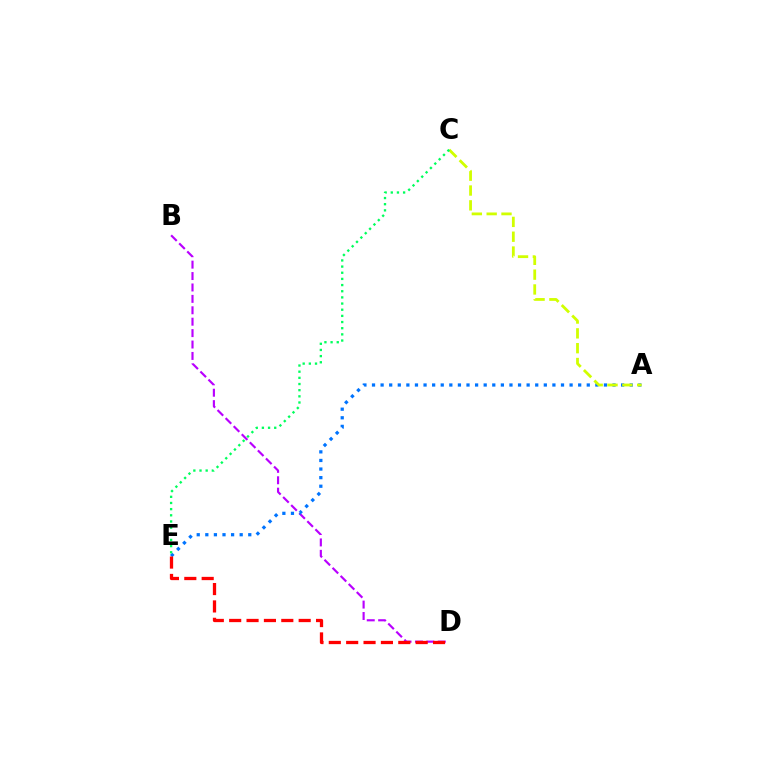{('B', 'D'): [{'color': '#b900ff', 'line_style': 'dashed', 'thickness': 1.55}], ('A', 'E'): [{'color': '#0074ff', 'line_style': 'dotted', 'thickness': 2.33}], ('A', 'C'): [{'color': '#d1ff00', 'line_style': 'dashed', 'thickness': 2.01}], ('C', 'E'): [{'color': '#00ff5c', 'line_style': 'dotted', 'thickness': 1.67}], ('D', 'E'): [{'color': '#ff0000', 'line_style': 'dashed', 'thickness': 2.36}]}